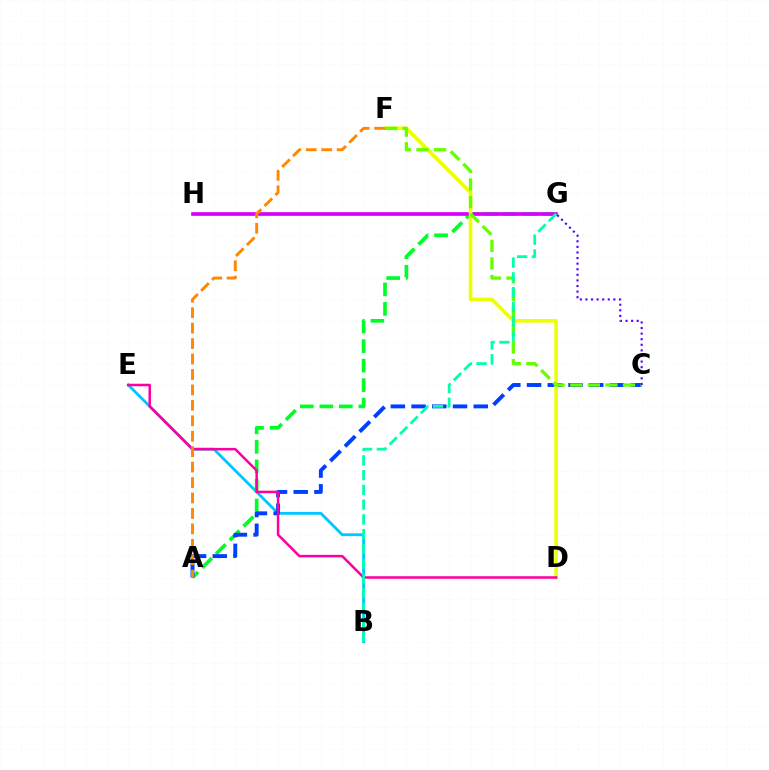{('G', 'H'): [{'color': '#ff0000', 'line_style': 'solid', 'thickness': 1.73}, {'color': '#d600ff', 'line_style': 'solid', 'thickness': 2.57}], ('B', 'E'): [{'color': '#00c7ff', 'line_style': 'solid', 'thickness': 2.04}], ('A', 'G'): [{'color': '#00ff27', 'line_style': 'dashed', 'thickness': 2.65}], ('A', 'C'): [{'color': '#003fff', 'line_style': 'dashed', 'thickness': 2.82}], ('D', 'F'): [{'color': '#eeff00', 'line_style': 'solid', 'thickness': 2.6}], ('D', 'E'): [{'color': '#ff00a0', 'line_style': 'solid', 'thickness': 1.81}], ('A', 'F'): [{'color': '#ff8800', 'line_style': 'dashed', 'thickness': 2.1}], ('C', 'F'): [{'color': '#66ff00', 'line_style': 'dashed', 'thickness': 2.39}], ('C', 'G'): [{'color': '#4f00ff', 'line_style': 'dotted', 'thickness': 1.52}], ('B', 'G'): [{'color': '#00ffaf', 'line_style': 'dashed', 'thickness': 2.01}]}